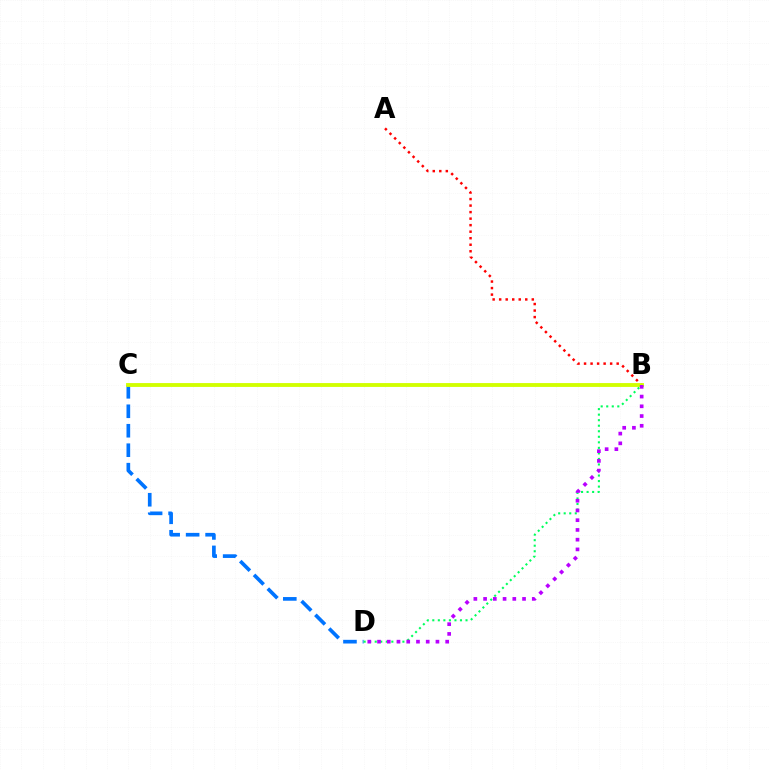{('C', 'D'): [{'color': '#0074ff', 'line_style': 'dashed', 'thickness': 2.64}], ('A', 'B'): [{'color': '#ff0000', 'line_style': 'dotted', 'thickness': 1.77}], ('B', 'D'): [{'color': '#00ff5c', 'line_style': 'dotted', 'thickness': 1.5}, {'color': '#b900ff', 'line_style': 'dotted', 'thickness': 2.65}], ('B', 'C'): [{'color': '#d1ff00', 'line_style': 'solid', 'thickness': 2.77}]}